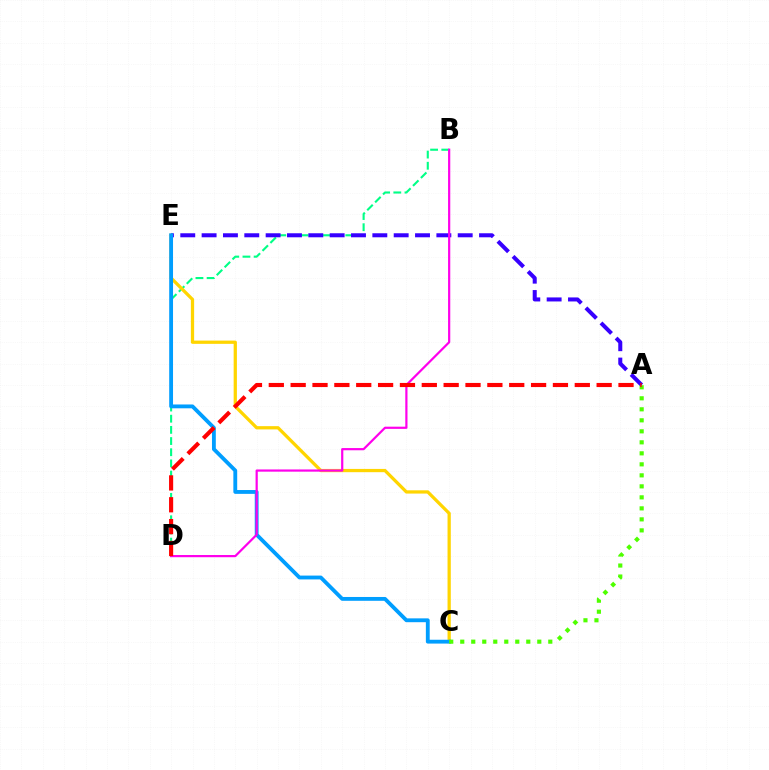{('B', 'D'): [{'color': '#00ff86', 'line_style': 'dashed', 'thickness': 1.52}, {'color': '#ff00ed', 'line_style': 'solid', 'thickness': 1.59}], ('C', 'E'): [{'color': '#ffd500', 'line_style': 'solid', 'thickness': 2.35}, {'color': '#009eff', 'line_style': 'solid', 'thickness': 2.76}], ('A', 'E'): [{'color': '#3700ff', 'line_style': 'dashed', 'thickness': 2.9}], ('A', 'C'): [{'color': '#4fff00', 'line_style': 'dotted', 'thickness': 2.99}], ('A', 'D'): [{'color': '#ff0000', 'line_style': 'dashed', 'thickness': 2.97}]}